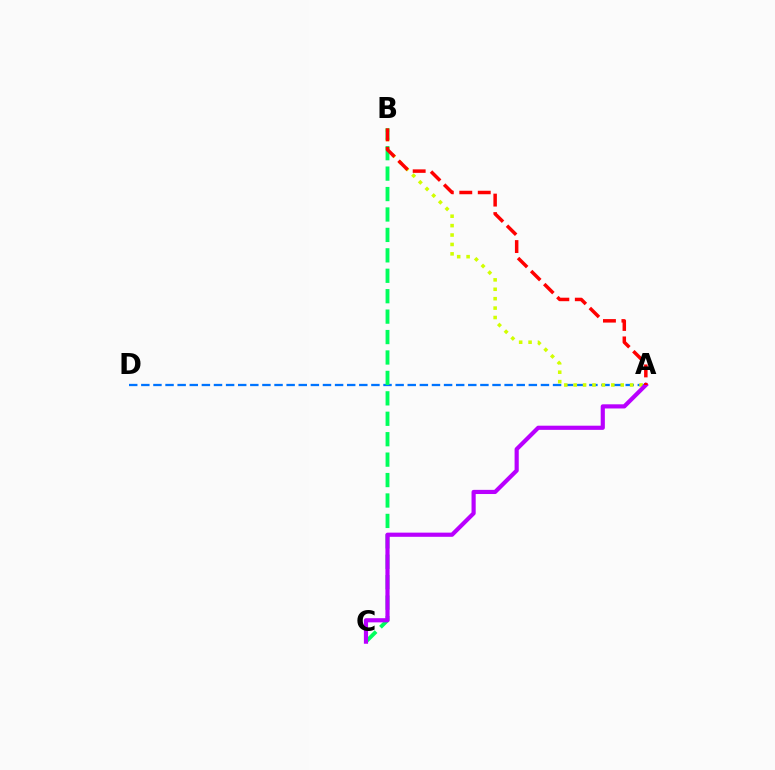{('A', 'D'): [{'color': '#0074ff', 'line_style': 'dashed', 'thickness': 1.65}], ('A', 'B'): [{'color': '#d1ff00', 'line_style': 'dotted', 'thickness': 2.56}, {'color': '#ff0000', 'line_style': 'dashed', 'thickness': 2.51}], ('B', 'C'): [{'color': '#00ff5c', 'line_style': 'dashed', 'thickness': 2.78}], ('A', 'C'): [{'color': '#b900ff', 'line_style': 'solid', 'thickness': 3.0}]}